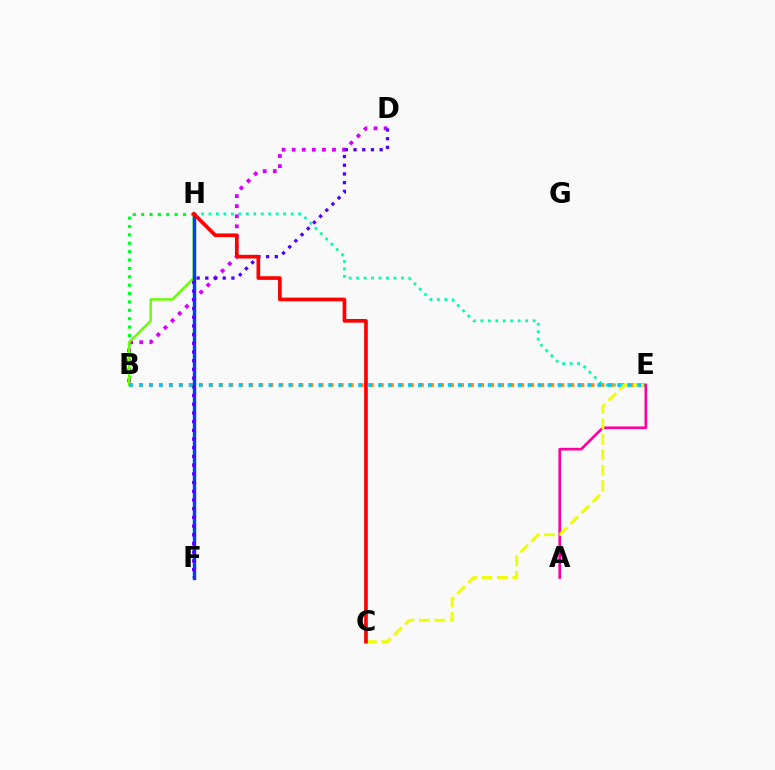{('B', 'H'): [{'color': '#00ff27', 'line_style': 'dotted', 'thickness': 2.28}, {'color': '#66ff00', 'line_style': 'solid', 'thickness': 1.77}], ('B', 'E'): [{'color': '#ff8800', 'line_style': 'dotted', 'thickness': 2.73}, {'color': '#00c7ff', 'line_style': 'dotted', 'thickness': 2.71}], ('E', 'H'): [{'color': '#00ffaf', 'line_style': 'dotted', 'thickness': 2.03}], ('A', 'E'): [{'color': '#ff00a0', 'line_style': 'solid', 'thickness': 1.92}], ('C', 'E'): [{'color': '#eeff00', 'line_style': 'dashed', 'thickness': 2.1}], ('B', 'D'): [{'color': '#d600ff', 'line_style': 'dotted', 'thickness': 2.74}], ('F', 'H'): [{'color': '#003fff', 'line_style': 'solid', 'thickness': 2.46}], ('D', 'F'): [{'color': '#4f00ff', 'line_style': 'dotted', 'thickness': 2.36}], ('C', 'H'): [{'color': '#ff0000', 'line_style': 'solid', 'thickness': 2.64}]}